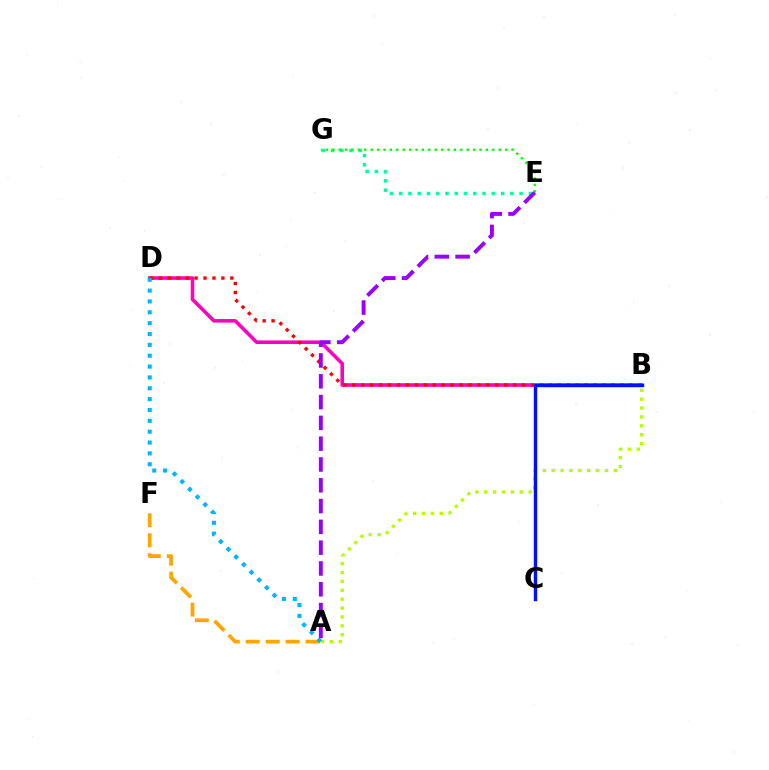{('B', 'D'): [{'color': '#ff00bd', 'line_style': 'solid', 'thickness': 2.57}, {'color': '#ff0000', 'line_style': 'dotted', 'thickness': 2.43}], ('E', 'G'): [{'color': '#00ff9d', 'line_style': 'dotted', 'thickness': 2.52}, {'color': '#08ff00', 'line_style': 'dotted', 'thickness': 1.74}], ('A', 'B'): [{'color': '#b3ff00', 'line_style': 'dotted', 'thickness': 2.41}], ('A', 'F'): [{'color': '#ffa500', 'line_style': 'dashed', 'thickness': 2.71}], ('A', 'D'): [{'color': '#00b5ff', 'line_style': 'dotted', 'thickness': 2.95}], ('B', 'C'): [{'color': '#0010ff', 'line_style': 'solid', 'thickness': 2.46}], ('A', 'E'): [{'color': '#9b00ff', 'line_style': 'dashed', 'thickness': 2.83}]}